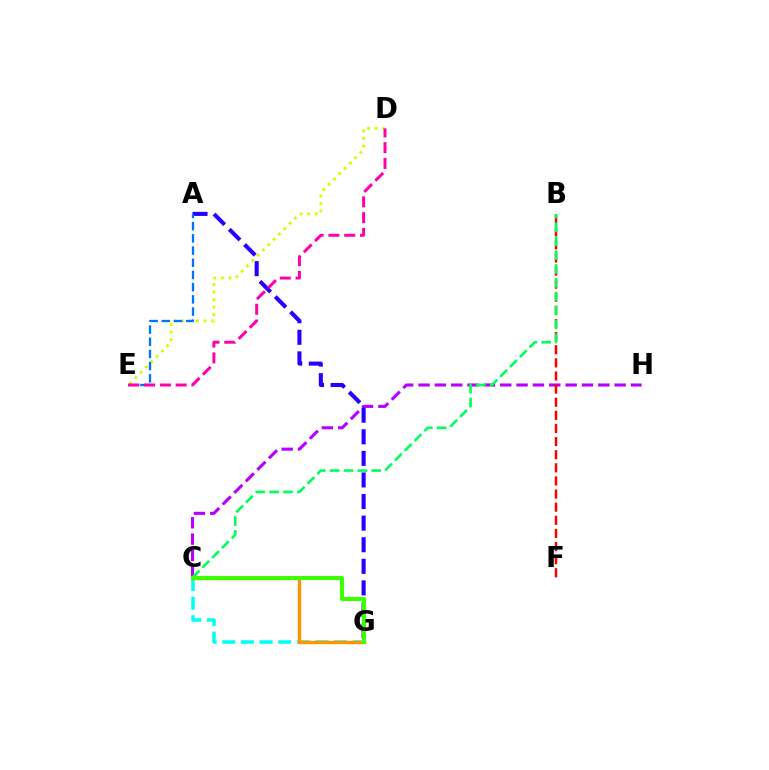{('D', 'E'): [{'color': '#d1ff00', 'line_style': 'dotted', 'thickness': 2.04}, {'color': '#ff00ac', 'line_style': 'dashed', 'thickness': 2.14}], ('C', 'H'): [{'color': '#b900ff', 'line_style': 'dashed', 'thickness': 2.22}], ('B', 'F'): [{'color': '#ff0000', 'line_style': 'dashed', 'thickness': 1.78}], ('A', 'G'): [{'color': '#2500ff', 'line_style': 'dashed', 'thickness': 2.93}], ('B', 'C'): [{'color': '#00ff5c', 'line_style': 'dashed', 'thickness': 1.88}], ('A', 'E'): [{'color': '#0074ff', 'line_style': 'dashed', 'thickness': 1.66}], ('C', 'G'): [{'color': '#00fff6', 'line_style': 'dashed', 'thickness': 2.53}, {'color': '#ff9400', 'line_style': 'solid', 'thickness': 2.45}, {'color': '#3dff00', 'line_style': 'solid', 'thickness': 2.95}]}